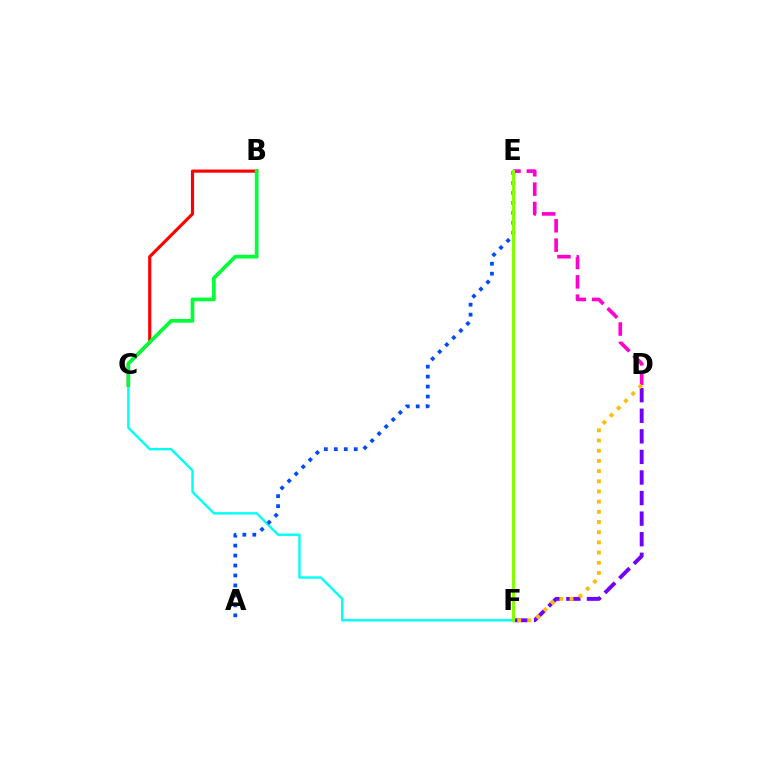{('D', 'E'): [{'color': '#ff00cf', 'line_style': 'dashed', 'thickness': 2.63}], ('C', 'F'): [{'color': '#00fff6', 'line_style': 'solid', 'thickness': 1.73}], ('D', 'F'): [{'color': '#7200ff', 'line_style': 'dashed', 'thickness': 2.8}, {'color': '#ffbd00', 'line_style': 'dotted', 'thickness': 2.77}], ('A', 'E'): [{'color': '#004bff', 'line_style': 'dotted', 'thickness': 2.71}], ('B', 'C'): [{'color': '#ff0000', 'line_style': 'solid', 'thickness': 2.26}, {'color': '#00ff39', 'line_style': 'solid', 'thickness': 2.66}], ('E', 'F'): [{'color': '#84ff00', 'line_style': 'solid', 'thickness': 2.2}]}